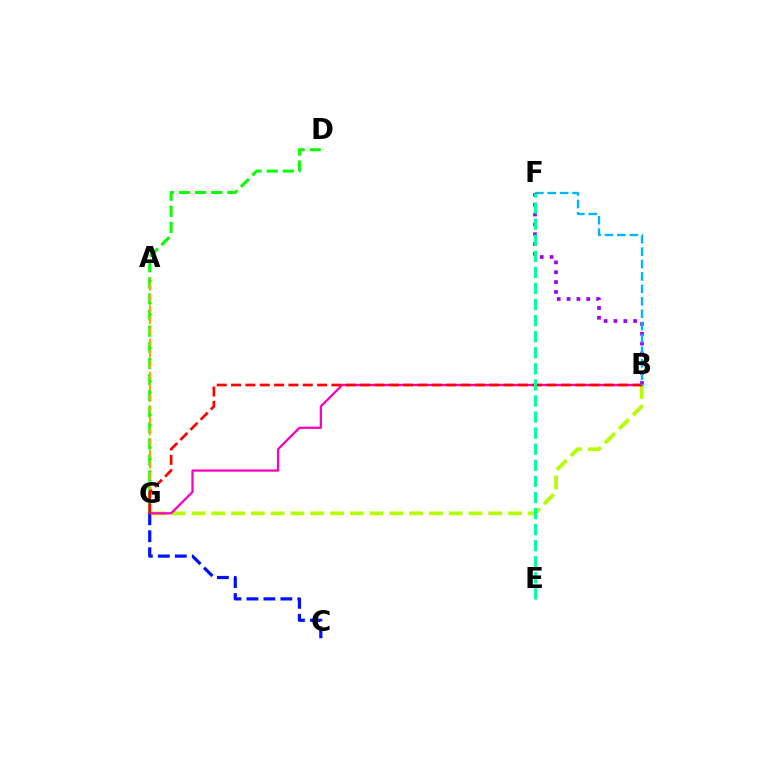{('D', 'G'): [{'color': '#08ff00', 'line_style': 'dashed', 'thickness': 2.19}], ('A', 'G'): [{'color': '#ffa500', 'line_style': 'dashed', 'thickness': 1.51}], ('C', 'G'): [{'color': '#0010ff', 'line_style': 'dashed', 'thickness': 2.31}], ('B', 'G'): [{'color': '#b3ff00', 'line_style': 'dashed', 'thickness': 2.69}, {'color': '#ff00bd', 'line_style': 'solid', 'thickness': 1.63}, {'color': '#ff0000', 'line_style': 'dashed', 'thickness': 1.95}], ('B', 'F'): [{'color': '#9b00ff', 'line_style': 'dotted', 'thickness': 2.67}, {'color': '#00b5ff', 'line_style': 'dashed', 'thickness': 1.69}], ('E', 'F'): [{'color': '#00ff9d', 'line_style': 'dashed', 'thickness': 2.18}]}